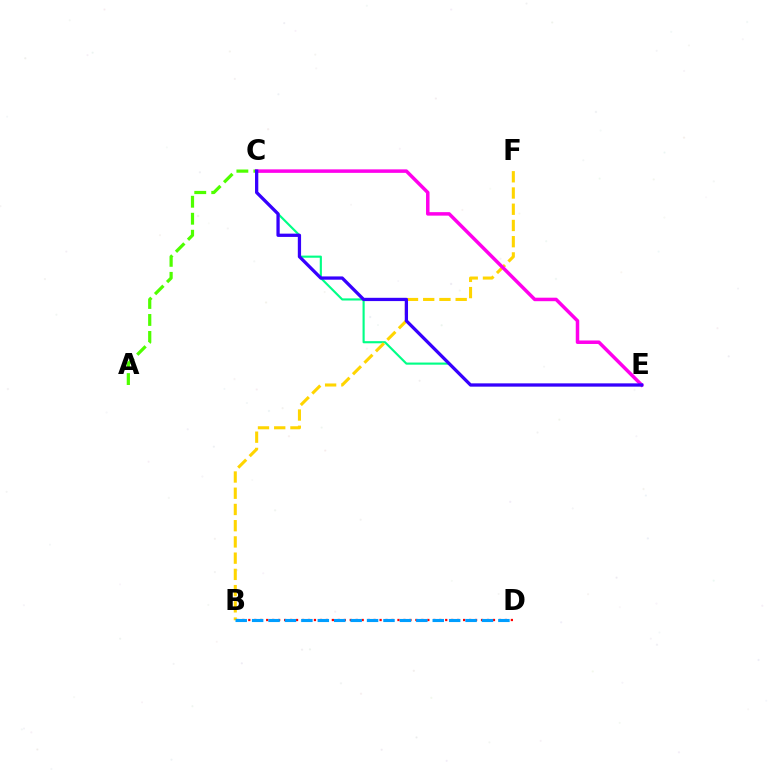{('A', 'C'): [{'color': '#4fff00', 'line_style': 'dashed', 'thickness': 2.31}], ('B', 'D'): [{'color': '#ff0000', 'line_style': 'dotted', 'thickness': 1.62}, {'color': '#009eff', 'line_style': 'dashed', 'thickness': 2.23}], ('C', 'E'): [{'color': '#00ff86', 'line_style': 'solid', 'thickness': 1.54}, {'color': '#ff00ed', 'line_style': 'solid', 'thickness': 2.52}, {'color': '#3700ff', 'line_style': 'solid', 'thickness': 2.35}], ('B', 'F'): [{'color': '#ffd500', 'line_style': 'dashed', 'thickness': 2.2}]}